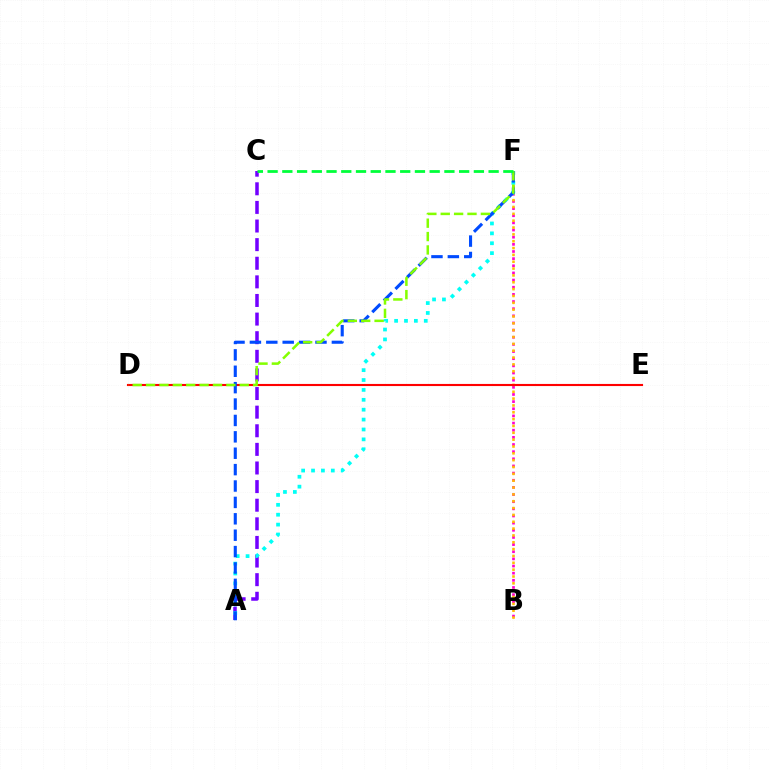{('A', 'C'): [{'color': '#7200ff', 'line_style': 'dashed', 'thickness': 2.53}], ('B', 'F'): [{'color': '#ff00cf', 'line_style': 'dotted', 'thickness': 1.94}, {'color': '#ffbd00', 'line_style': 'dotted', 'thickness': 1.86}], ('A', 'F'): [{'color': '#00fff6', 'line_style': 'dotted', 'thickness': 2.69}, {'color': '#004bff', 'line_style': 'dashed', 'thickness': 2.23}], ('D', 'E'): [{'color': '#ff0000', 'line_style': 'solid', 'thickness': 1.53}], ('D', 'F'): [{'color': '#84ff00', 'line_style': 'dashed', 'thickness': 1.82}], ('C', 'F'): [{'color': '#00ff39', 'line_style': 'dashed', 'thickness': 2.0}]}